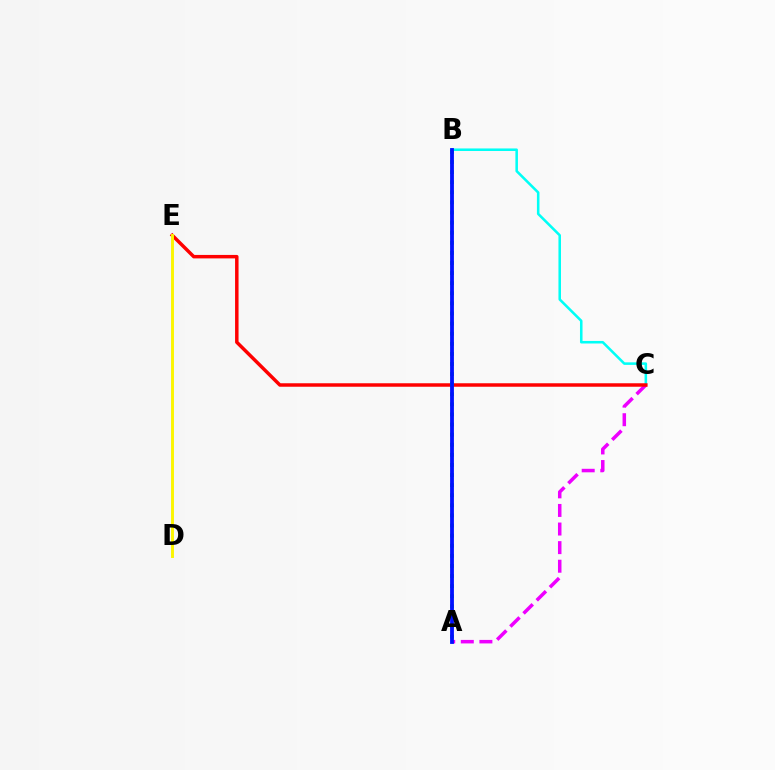{('B', 'C'): [{'color': '#00fff6', 'line_style': 'solid', 'thickness': 1.83}], ('A', 'C'): [{'color': '#ee00ff', 'line_style': 'dashed', 'thickness': 2.53}], ('C', 'E'): [{'color': '#ff0000', 'line_style': 'solid', 'thickness': 2.5}], ('D', 'E'): [{'color': '#fcf500', 'line_style': 'solid', 'thickness': 2.1}], ('A', 'B'): [{'color': '#08ff00', 'line_style': 'dotted', 'thickness': 2.74}, {'color': '#0010ff', 'line_style': 'solid', 'thickness': 2.74}]}